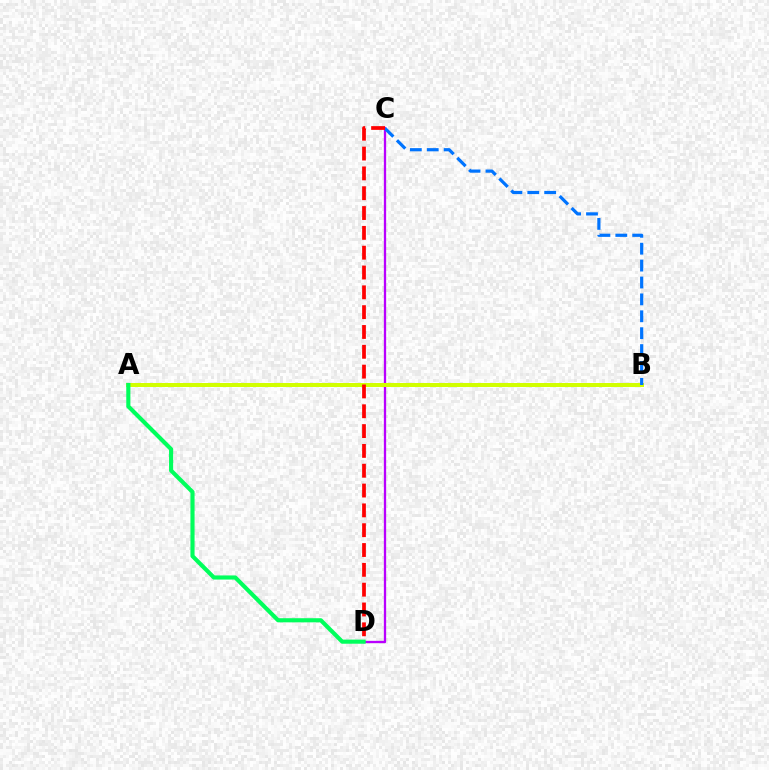{('C', 'D'): [{'color': '#b900ff', 'line_style': 'solid', 'thickness': 1.65}, {'color': '#ff0000', 'line_style': 'dashed', 'thickness': 2.69}], ('A', 'B'): [{'color': '#d1ff00', 'line_style': 'solid', 'thickness': 2.88}], ('A', 'D'): [{'color': '#00ff5c', 'line_style': 'solid', 'thickness': 2.97}], ('B', 'C'): [{'color': '#0074ff', 'line_style': 'dashed', 'thickness': 2.3}]}